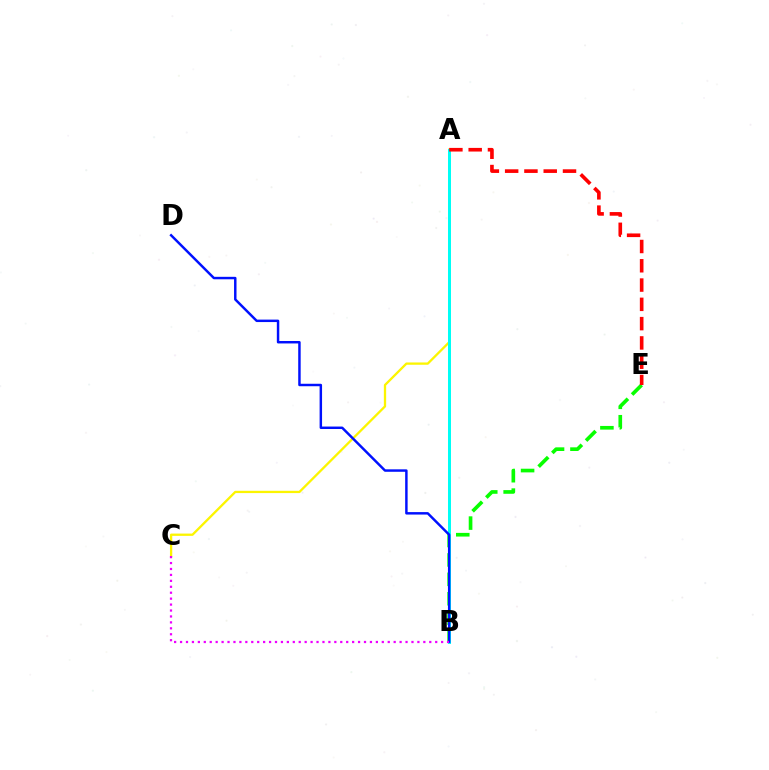{('A', 'C'): [{'color': '#fcf500', 'line_style': 'solid', 'thickness': 1.65}], ('B', 'E'): [{'color': '#08ff00', 'line_style': 'dashed', 'thickness': 2.64}], ('A', 'B'): [{'color': '#00fff6', 'line_style': 'solid', 'thickness': 2.16}], ('A', 'E'): [{'color': '#ff0000', 'line_style': 'dashed', 'thickness': 2.62}], ('B', 'D'): [{'color': '#0010ff', 'line_style': 'solid', 'thickness': 1.77}], ('B', 'C'): [{'color': '#ee00ff', 'line_style': 'dotted', 'thickness': 1.61}]}